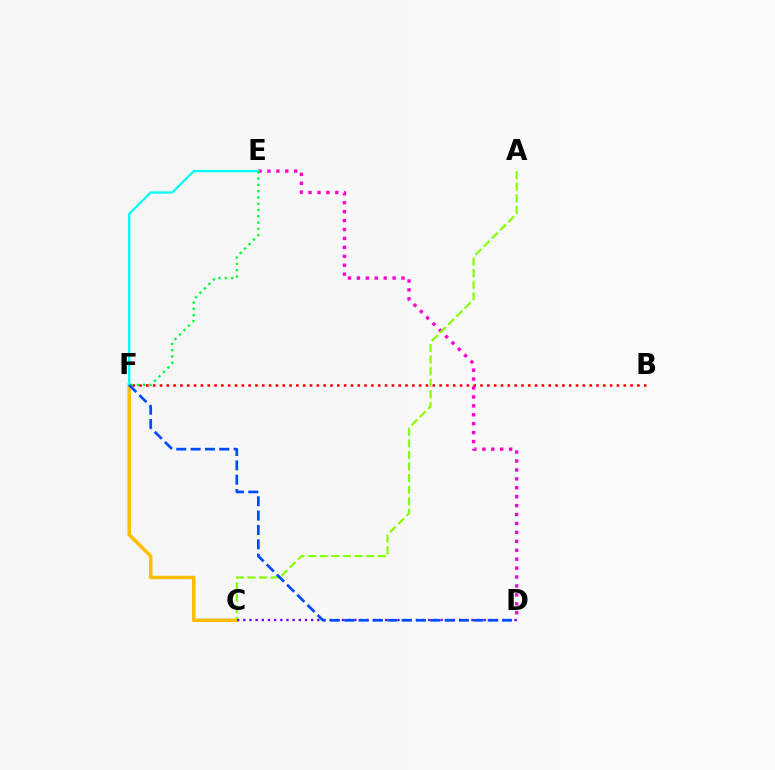{('C', 'F'): [{'color': '#ffbd00', 'line_style': 'solid', 'thickness': 2.52}], ('B', 'F'): [{'color': '#ff0000', 'line_style': 'dotted', 'thickness': 1.85}], ('D', 'E'): [{'color': '#ff00cf', 'line_style': 'dotted', 'thickness': 2.43}], ('A', 'C'): [{'color': '#84ff00', 'line_style': 'dashed', 'thickness': 1.57}], ('E', 'F'): [{'color': '#00fff6', 'line_style': 'solid', 'thickness': 1.63}, {'color': '#00ff39', 'line_style': 'dotted', 'thickness': 1.71}], ('C', 'D'): [{'color': '#7200ff', 'line_style': 'dotted', 'thickness': 1.67}], ('D', 'F'): [{'color': '#004bff', 'line_style': 'dashed', 'thickness': 1.95}]}